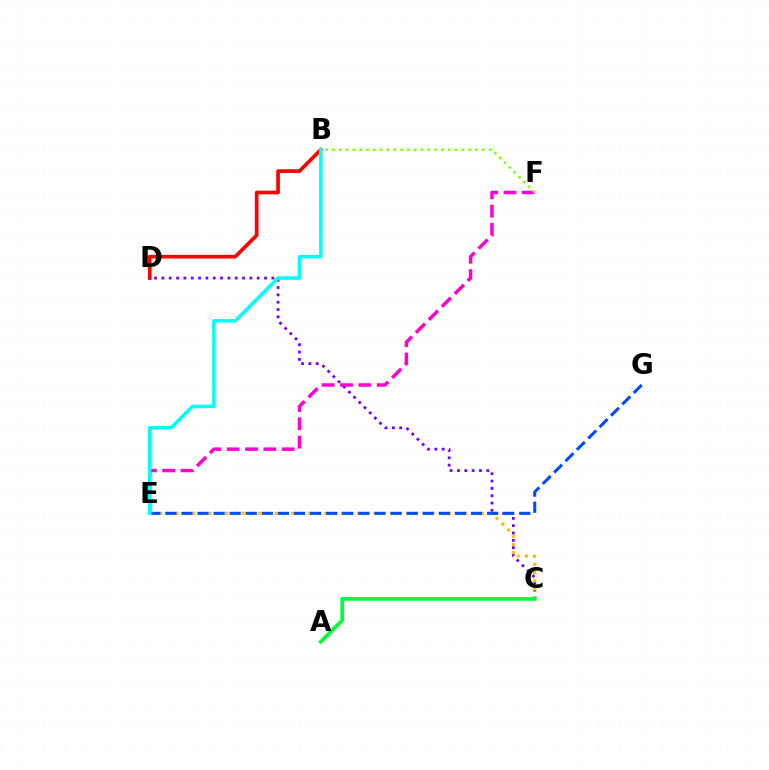{('C', 'D'): [{'color': '#7200ff', 'line_style': 'dotted', 'thickness': 1.99}], ('C', 'E'): [{'color': '#ffbd00', 'line_style': 'dotted', 'thickness': 2.24}], ('E', 'G'): [{'color': '#004bff', 'line_style': 'dashed', 'thickness': 2.19}], ('E', 'F'): [{'color': '#ff00cf', 'line_style': 'dashed', 'thickness': 2.49}], ('B', 'D'): [{'color': '#ff0000', 'line_style': 'solid', 'thickness': 2.65}], ('A', 'C'): [{'color': '#00ff39', 'line_style': 'solid', 'thickness': 2.7}], ('B', 'E'): [{'color': '#00fff6', 'line_style': 'solid', 'thickness': 2.54}], ('B', 'F'): [{'color': '#84ff00', 'line_style': 'dotted', 'thickness': 1.85}]}